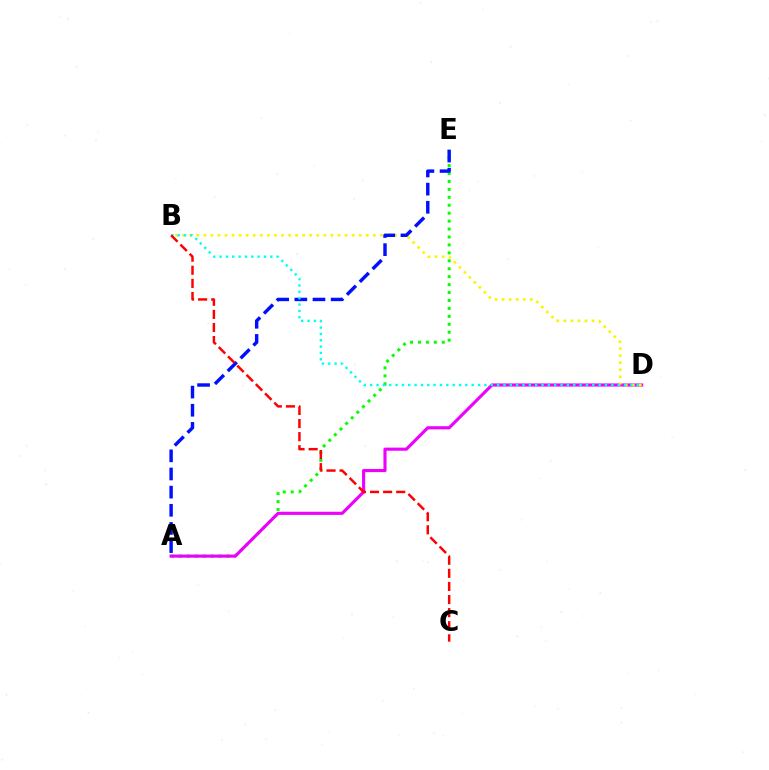{('A', 'E'): [{'color': '#08ff00', 'line_style': 'dotted', 'thickness': 2.16}, {'color': '#0010ff', 'line_style': 'dashed', 'thickness': 2.47}], ('A', 'D'): [{'color': '#ee00ff', 'line_style': 'solid', 'thickness': 2.25}], ('B', 'D'): [{'color': '#fcf500', 'line_style': 'dotted', 'thickness': 1.92}, {'color': '#00fff6', 'line_style': 'dotted', 'thickness': 1.72}], ('B', 'C'): [{'color': '#ff0000', 'line_style': 'dashed', 'thickness': 1.78}]}